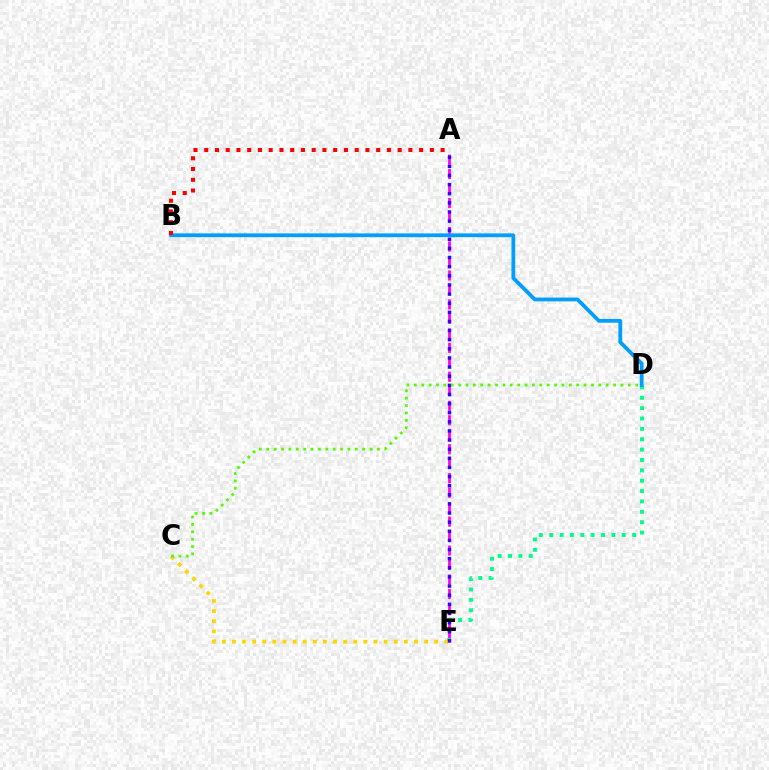{('A', 'E'): [{'color': '#ff00ed', 'line_style': 'dashed', 'thickness': 1.97}, {'color': '#3700ff', 'line_style': 'dotted', 'thickness': 2.48}], ('D', 'E'): [{'color': '#00ff86', 'line_style': 'dotted', 'thickness': 2.82}], ('C', 'E'): [{'color': '#ffd500', 'line_style': 'dotted', 'thickness': 2.75}], ('B', 'D'): [{'color': '#009eff', 'line_style': 'solid', 'thickness': 2.72}], ('C', 'D'): [{'color': '#4fff00', 'line_style': 'dotted', 'thickness': 2.01}], ('A', 'B'): [{'color': '#ff0000', 'line_style': 'dotted', 'thickness': 2.92}]}